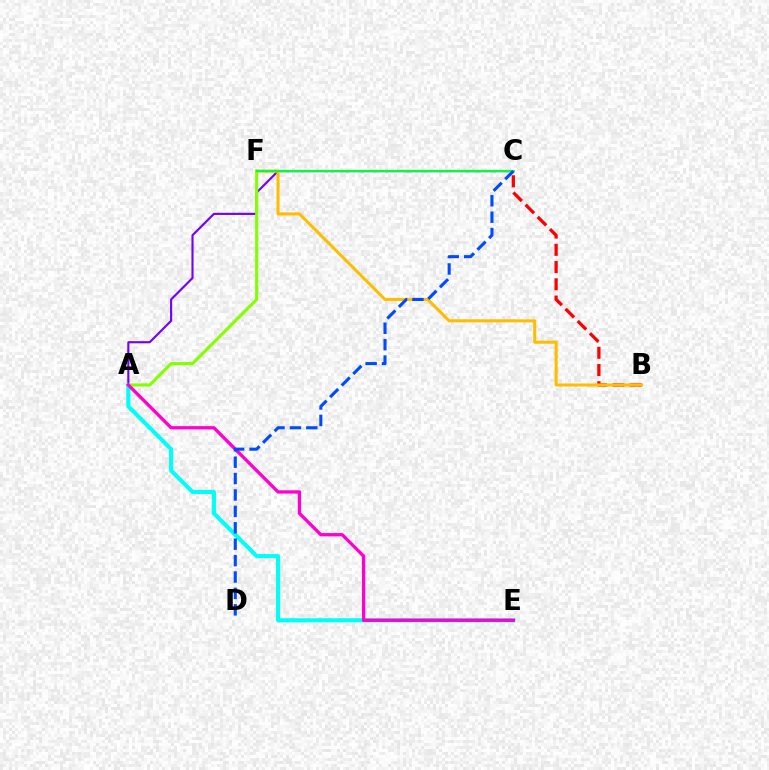{('B', 'C'): [{'color': '#ff0000', 'line_style': 'dashed', 'thickness': 2.34}], ('A', 'C'): [{'color': '#7200ff', 'line_style': 'solid', 'thickness': 1.53}], ('A', 'E'): [{'color': '#00fff6', 'line_style': 'solid', 'thickness': 2.95}, {'color': '#ff00cf', 'line_style': 'solid', 'thickness': 2.38}], ('B', 'F'): [{'color': '#ffbd00', 'line_style': 'solid', 'thickness': 2.19}], ('A', 'F'): [{'color': '#84ff00', 'line_style': 'solid', 'thickness': 2.24}], ('C', 'F'): [{'color': '#00ff39', 'line_style': 'solid', 'thickness': 1.61}], ('C', 'D'): [{'color': '#004bff', 'line_style': 'dashed', 'thickness': 2.23}]}